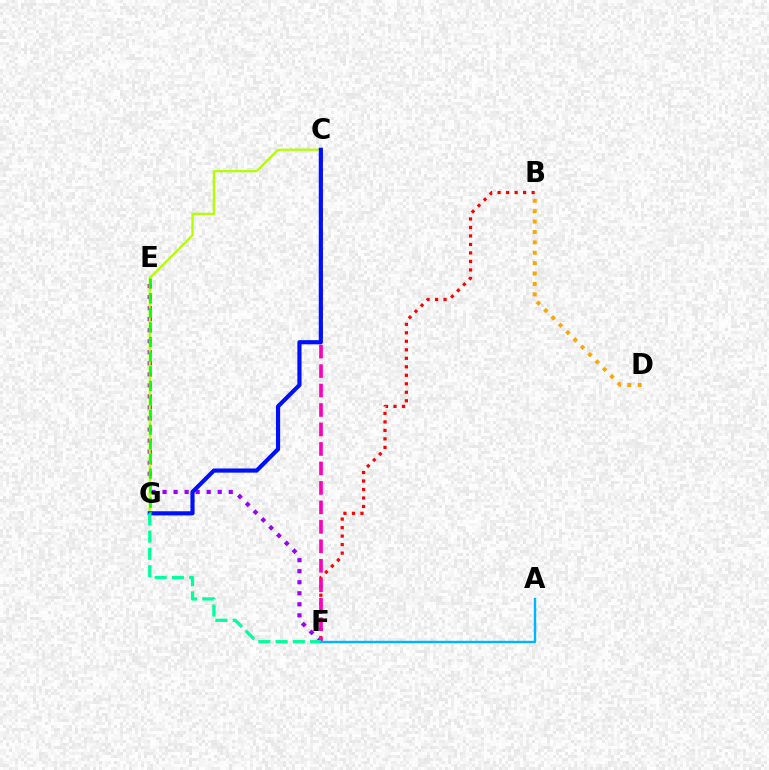{('E', 'F'): [{'color': '#9b00ff', 'line_style': 'dotted', 'thickness': 3.0}], ('B', 'F'): [{'color': '#ff0000', 'line_style': 'dotted', 'thickness': 2.31}], ('C', 'G'): [{'color': '#b3ff00', 'line_style': 'solid', 'thickness': 1.6}, {'color': '#0010ff', 'line_style': 'solid', 'thickness': 2.99}], ('C', 'F'): [{'color': '#ff00bd', 'line_style': 'dashed', 'thickness': 2.65}], ('B', 'D'): [{'color': '#ffa500', 'line_style': 'dotted', 'thickness': 2.82}], ('F', 'G'): [{'color': '#00ff9d', 'line_style': 'dashed', 'thickness': 2.34}], ('E', 'G'): [{'color': '#08ff00', 'line_style': 'dashed', 'thickness': 1.98}], ('A', 'F'): [{'color': '#00b5ff', 'line_style': 'solid', 'thickness': 1.74}]}